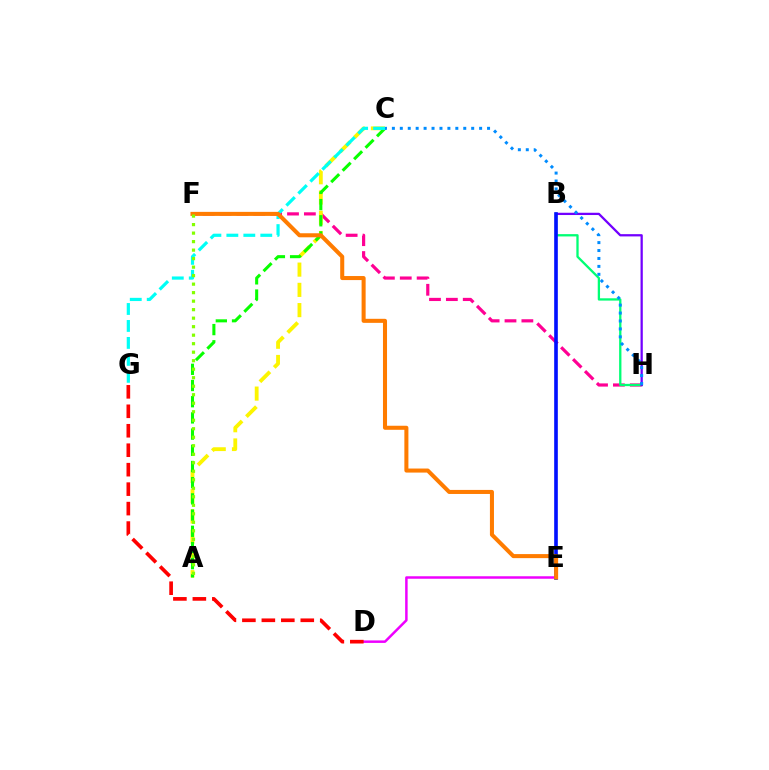{('F', 'H'): [{'color': '#ff0094', 'line_style': 'dashed', 'thickness': 2.29}], ('D', 'E'): [{'color': '#ee00ff', 'line_style': 'solid', 'thickness': 1.79}], ('B', 'H'): [{'color': '#00ff74', 'line_style': 'solid', 'thickness': 1.66}, {'color': '#7200ff', 'line_style': 'solid', 'thickness': 1.63}], ('D', 'G'): [{'color': '#ff0000', 'line_style': 'dashed', 'thickness': 2.64}], ('A', 'C'): [{'color': '#fcf500', 'line_style': 'dashed', 'thickness': 2.75}, {'color': '#08ff00', 'line_style': 'dashed', 'thickness': 2.2}], ('C', 'G'): [{'color': '#00fff6', 'line_style': 'dashed', 'thickness': 2.3}], ('C', 'H'): [{'color': '#008cff', 'line_style': 'dotted', 'thickness': 2.15}], ('B', 'E'): [{'color': '#0010ff', 'line_style': 'solid', 'thickness': 2.61}], ('E', 'F'): [{'color': '#ff7c00', 'line_style': 'solid', 'thickness': 2.91}], ('A', 'F'): [{'color': '#84ff00', 'line_style': 'dotted', 'thickness': 2.31}]}